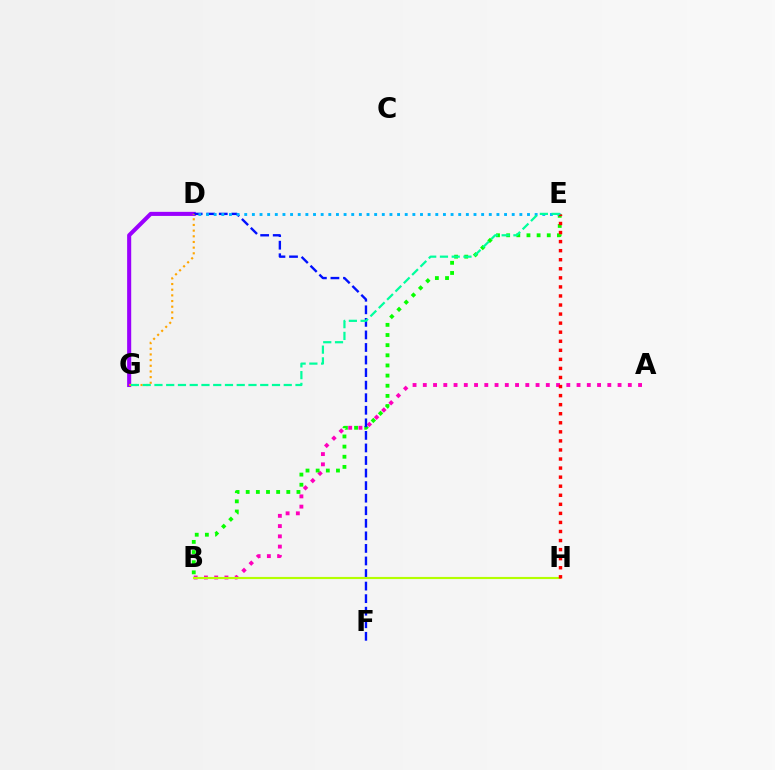{('D', 'G'): [{'color': '#9b00ff', 'line_style': 'solid', 'thickness': 2.93}, {'color': '#ffa500', 'line_style': 'dotted', 'thickness': 1.54}], ('A', 'B'): [{'color': '#ff00bd', 'line_style': 'dotted', 'thickness': 2.79}], ('B', 'E'): [{'color': '#08ff00', 'line_style': 'dotted', 'thickness': 2.76}], ('D', 'F'): [{'color': '#0010ff', 'line_style': 'dashed', 'thickness': 1.71}], ('D', 'E'): [{'color': '#00b5ff', 'line_style': 'dotted', 'thickness': 2.08}], ('B', 'H'): [{'color': '#b3ff00', 'line_style': 'solid', 'thickness': 1.53}], ('E', 'H'): [{'color': '#ff0000', 'line_style': 'dotted', 'thickness': 2.46}], ('E', 'G'): [{'color': '#00ff9d', 'line_style': 'dashed', 'thickness': 1.6}]}